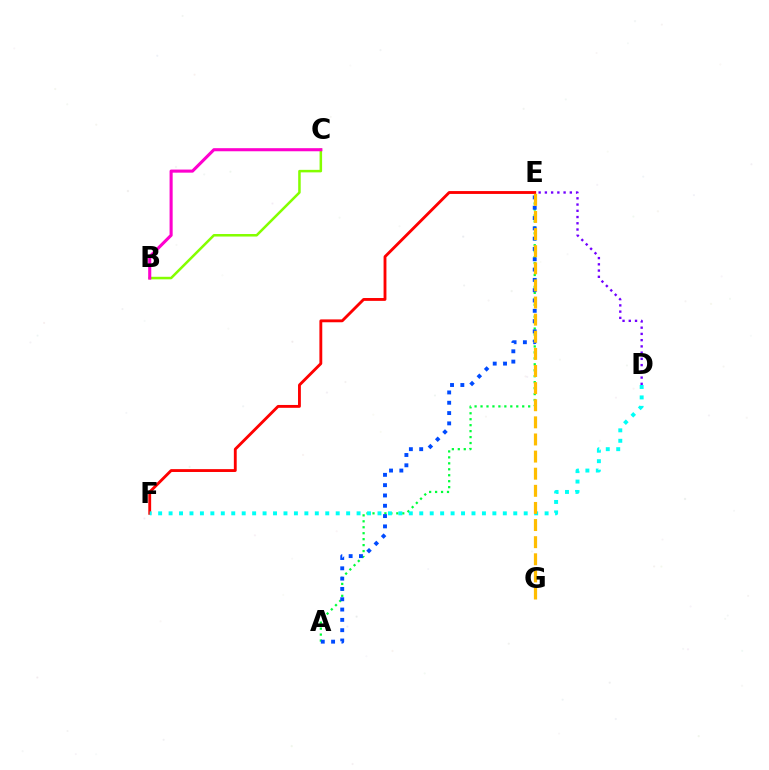{('A', 'E'): [{'color': '#00ff39', 'line_style': 'dotted', 'thickness': 1.62}, {'color': '#004bff', 'line_style': 'dotted', 'thickness': 2.8}], ('D', 'E'): [{'color': '#7200ff', 'line_style': 'dotted', 'thickness': 1.7}], ('B', 'C'): [{'color': '#84ff00', 'line_style': 'solid', 'thickness': 1.82}, {'color': '#ff00cf', 'line_style': 'solid', 'thickness': 2.22}], ('E', 'F'): [{'color': '#ff0000', 'line_style': 'solid', 'thickness': 2.05}], ('D', 'F'): [{'color': '#00fff6', 'line_style': 'dotted', 'thickness': 2.84}], ('E', 'G'): [{'color': '#ffbd00', 'line_style': 'dashed', 'thickness': 2.33}]}